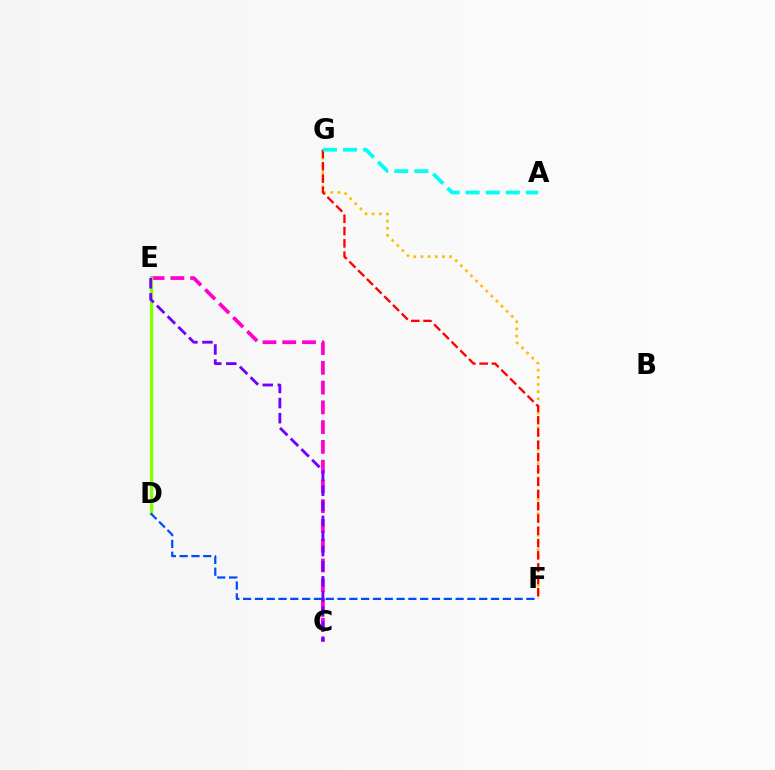{('D', 'E'): [{'color': '#00ff39', 'line_style': 'dashed', 'thickness': 1.89}, {'color': '#84ff00', 'line_style': 'solid', 'thickness': 2.41}], ('F', 'G'): [{'color': '#ffbd00', 'line_style': 'dotted', 'thickness': 1.95}, {'color': '#ff0000', 'line_style': 'dashed', 'thickness': 1.67}], ('C', 'E'): [{'color': '#ff00cf', 'line_style': 'dashed', 'thickness': 2.68}, {'color': '#7200ff', 'line_style': 'dashed', 'thickness': 2.05}], ('D', 'F'): [{'color': '#004bff', 'line_style': 'dashed', 'thickness': 1.6}], ('A', 'G'): [{'color': '#00fff6', 'line_style': 'dashed', 'thickness': 2.72}]}